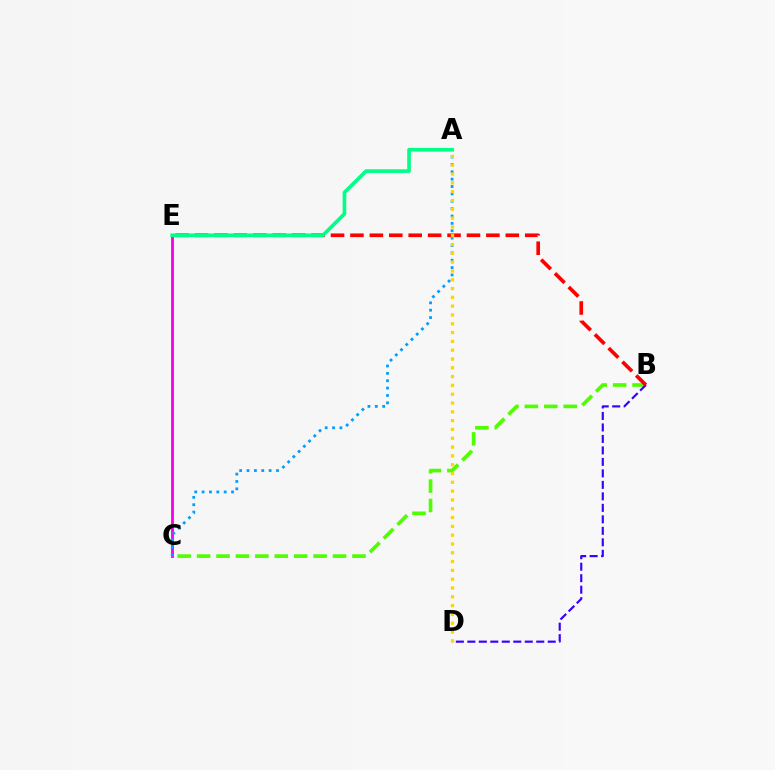{('C', 'E'): [{'color': '#ff00ed', 'line_style': 'solid', 'thickness': 2.06}], ('A', 'C'): [{'color': '#009eff', 'line_style': 'dotted', 'thickness': 2.0}], ('B', 'C'): [{'color': '#4fff00', 'line_style': 'dashed', 'thickness': 2.64}], ('B', 'D'): [{'color': '#3700ff', 'line_style': 'dashed', 'thickness': 1.56}], ('B', 'E'): [{'color': '#ff0000', 'line_style': 'dashed', 'thickness': 2.64}], ('A', 'E'): [{'color': '#00ff86', 'line_style': 'solid', 'thickness': 2.62}], ('A', 'D'): [{'color': '#ffd500', 'line_style': 'dotted', 'thickness': 2.39}]}